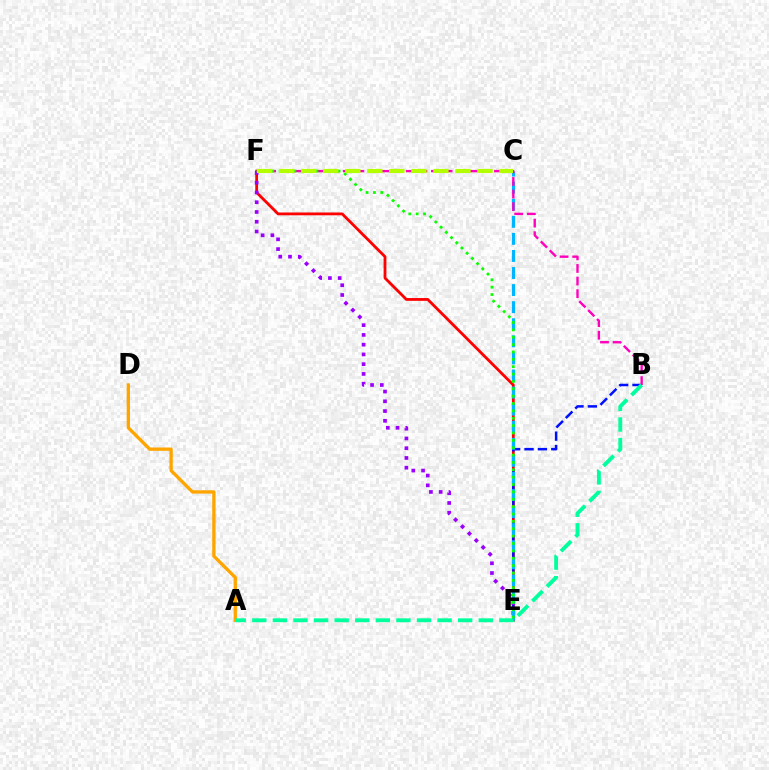{('E', 'F'): [{'color': '#ff0000', 'line_style': 'solid', 'thickness': 2.02}, {'color': '#9b00ff', 'line_style': 'dotted', 'thickness': 2.65}, {'color': '#08ff00', 'line_style': 'dotted', 'thickness': 2.0}], ('B', 'E'): [{'color': '#0010ff', 'line_style': 'dashed', 'thickness': 1.82}], ('C', 'E'): [{'color': '#00b5ff', 'line_style': 'dashed', 'thickness': 2.32}], ('A', 'D'): [{'color': '#ffa500', 'line_style': 'solid', 'thickness': 2.4}], ('B', 'F'): [{'color': '#ff00bd', 'line_style': 'dashed', 'thickness': 1.71}], ('A', 'B'): [{'color': '#00ff9d', 'line_style': 'dashed', 'thickness': 2.8}], ('C', 'F'): [{'color': '#b3ff00', 'line_style': 'dashed', 'thickness': 2.99}]}